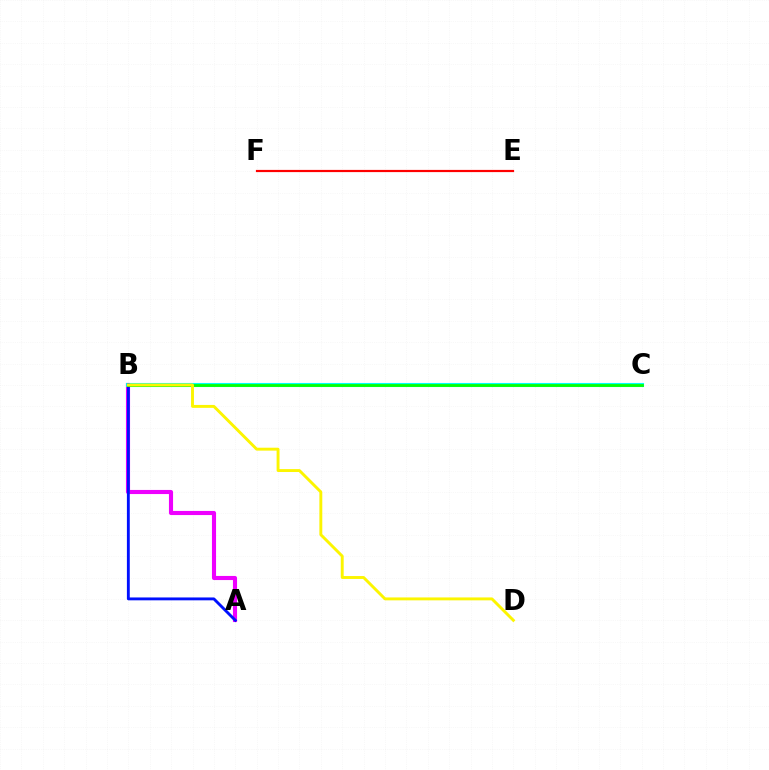{('A', 'B'): [{'color': '#ee00ff', 'line_style': 'solid', 'thickness': 2.96}, {'color': '#0010ff', 'line_style': 'solid', 'thickness': 2.07}], ('B', 'C'): [{'color': '#00fff6', 'line_style': 'solid', 'thickness': 2.95}, {'color': '#08ff00', 'line_style': 'solid', 'thickness': 1.99}], ('B', 'D'): [{'color': '#fcf500', 'line_style': 'solid', 'thickness': 2.09}], ('E', 'F'): [{'color': '#ff0000', 'line_style': 'solid', 'thickness': 1.59}]}